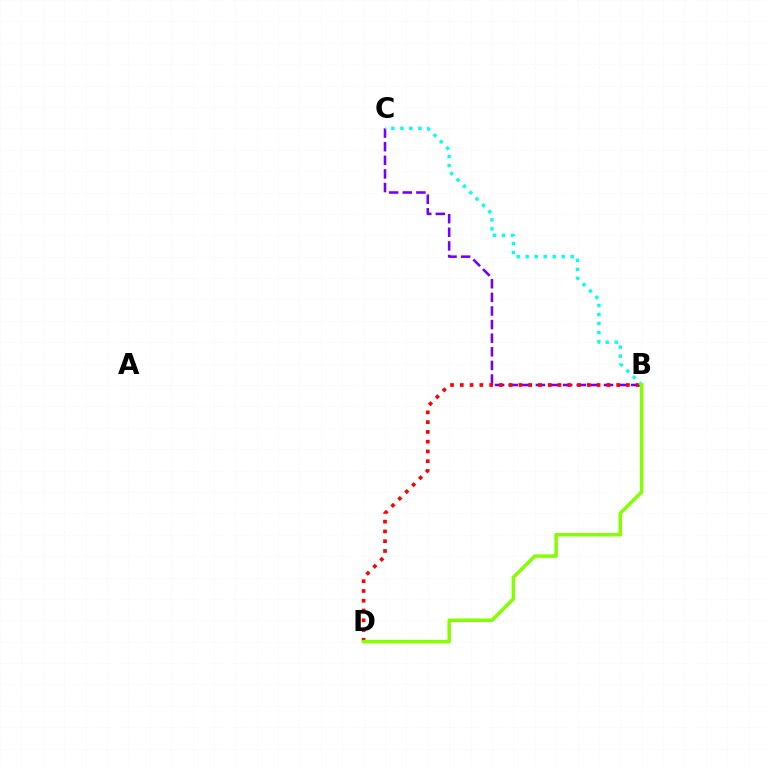{('B', 'C'): [{'color': '#7200ff', 'line_style': 'dashed', 'thickness': 1.85}, {'color': '#00fff6', 'line_style': 'dotted', 'thickness': 2.45}], ('B', 'D'): [{'color': '#ff0000', 'line_style': 'dotted', 'thickness': 2.65}, {'color': '#84ff00', 'line_style': 'solid', 'thickness': 2.5}]}